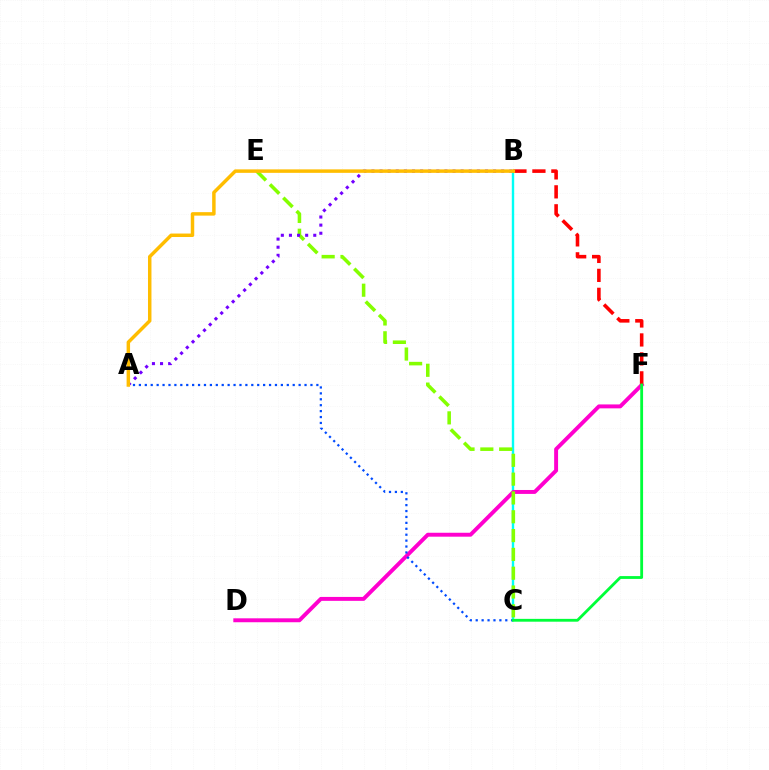{('B', 'C'): [{'color': '#00fff6', 'line_style': 'solid', 'thickness': 1.73}], ('D', 'F'): [{'color': '#ff00cf', 'line_style': 'solid', 'thickness': 2.83}], ('A', 'C'): [{'color': '#004bff', 'line_style': 'dotted', 'thickness': 1.61}], ('C', 'E'): [{'color': '#84ff00', 'line_style': 'dashed', 'thickness': 2.56}], ('A', 'B'): [{'color': '#7200ff', 'line_style': 'dotted', 'thickness': 2.2}, {'color': '#ffbd00', 'line_style': 'solid', 'thickness': 2.5}], ('B', 'F'): [{'color': '#ff0000', 'line_style': 'dashed', 'thickness': 2.58}], ('C', 'F'): [{'color': '#00ff39', 'line_style': 'solid', 'thickness': 2.03}]}